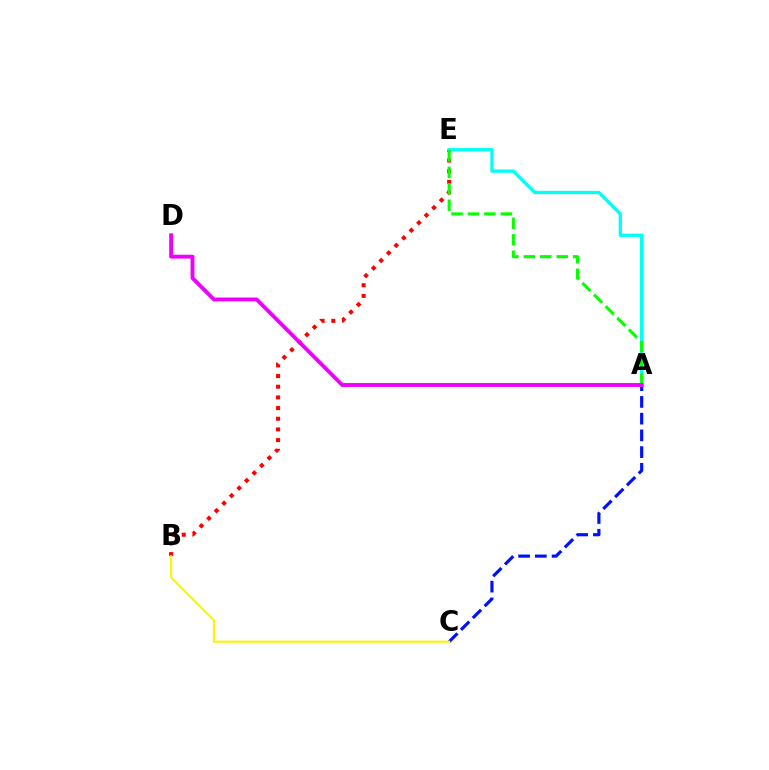{('A', 'C'): [{'color': '#0010ff', 'line_style': 'dashed', 'thickness': 2.27}], ('B', 'E'): [{'color': '#ff0000', 'line_style': 'dotted', 'thickness': 2.9}], ('A', 'E'): [{'color': '#00fff6', 'line_style': 'solid', 'thickness': 2.38}, {'color': '#08ff00', 'line_style': 'dashed', 'thickness': 2.23}], ('B', 'C'): [{'color': '#fcf500', 'line_style': 'solid', 'thickness': 1.51}], ('A', 'D'): [{'color': '#ee00ff', 'line_style': 'solid', 'thickness': 2.79}]}